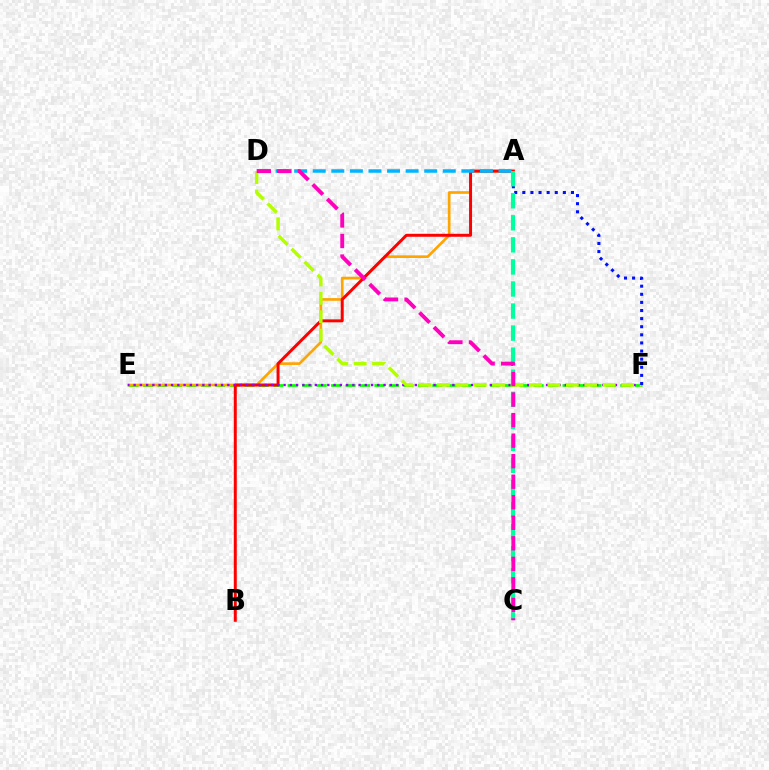{('E', 'F'): [{'color': '#08ff00', 'line_style': 'dashed', 'thickness': 1.97}, {'color': '#9b00ff', 'line_style': 'dotted', 'thickness': 1.7}], ('A', 'E'): [{'color': '#ffa500', 'line_style': 'solid', 'thickness': 1.92}], ('A', 'B'): [{'color': '#ff0000', 'line_style': 'solid', 'thickness': 2.15}], ('D', 'F'): [{'color': '#b3ff00', 'line_style': 'dashed', 'thickness': 2.5}], ('A', 'D'): [{'color': '#00b5ff', 'line_style': 'dashed', 'thickness': 2.52}], ('A', 'F'): [{'color': '#0010ff', 'line_style': 'dotted', 'thickness': 2.2}], ('A', 'C'): [{'color': '#00ff9d', 'line_style': 'dashed', 'thickness': 3.0}], ('C', 'D'): [{'color': '#ff00bd', 'line_style': 'dashed', 'thickness': 2.79}]}